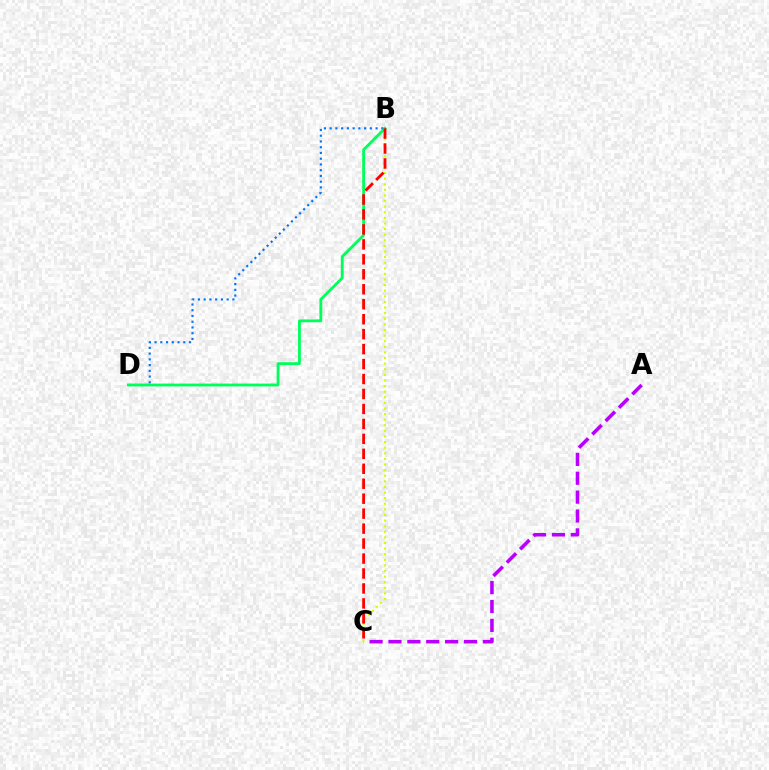{('A', 'C'): [{'color': '#b900ff', 'line_style': 'dashed', 'thickness': 2.56}], ('B', 'C'): [{'color': '#d1ff00', 'line_style': 'dotted', 'thickness': 1.52}, {'color': '#ff0000', 'line_style': 'dashed', 'thickness': 2.03}], ('B', 'D'): [{'color': '#0074ff', 'line_style': 'dotted', 'thickness': 1.56}, {'color': '#00ff5c', 'line_style': 'solid', 'thickness': 2.04}]}